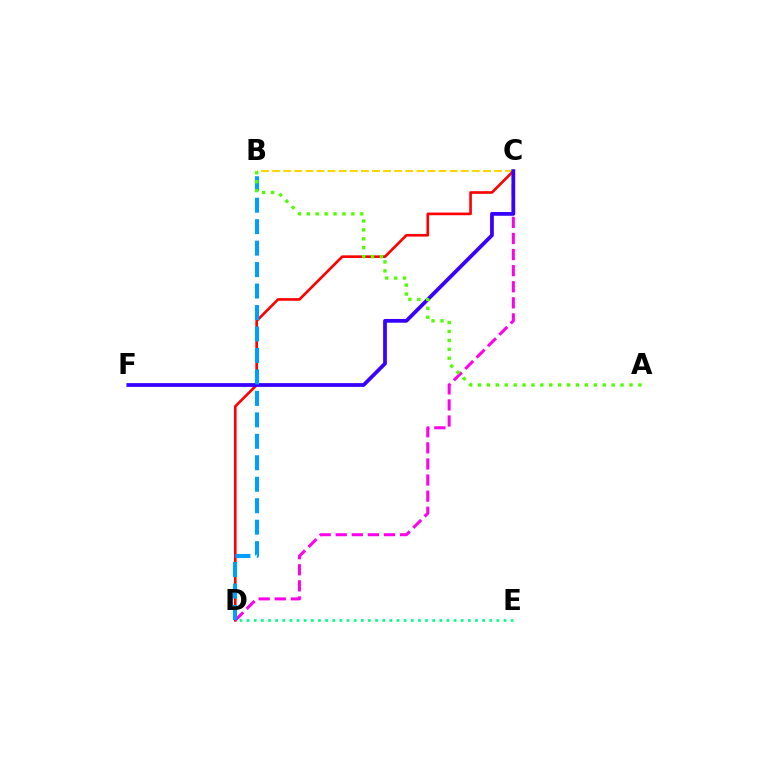{('B', 'C'): [{'color': '#ffd500', 'line_style': 'dashed', 'thickness': 1.51}], ('C', 'D'): [{'color': '#ff0000', 'line_style': 'solid', 'thickness': 1.9}, {'color': '#ff00ed', 'line_style': 'dashed', 'thickness': 2.19}], ('C', 'F'): [{'color': '#3700ff', 'line_style': 'solid', 'thickness': 2.7}], ('D', 'E'): [{'color': '#00ff86', 'line_style': 'dotted', 'thickness': 1.94}], ('B', 'D'): [{'color': '#009eff', 'line_style': 'dashed', 'thickness': 2.92}], ('A', 'B'): [{'color': '#4fff00', 'line_style': 'dotted', 'thickness': 2.42}]}